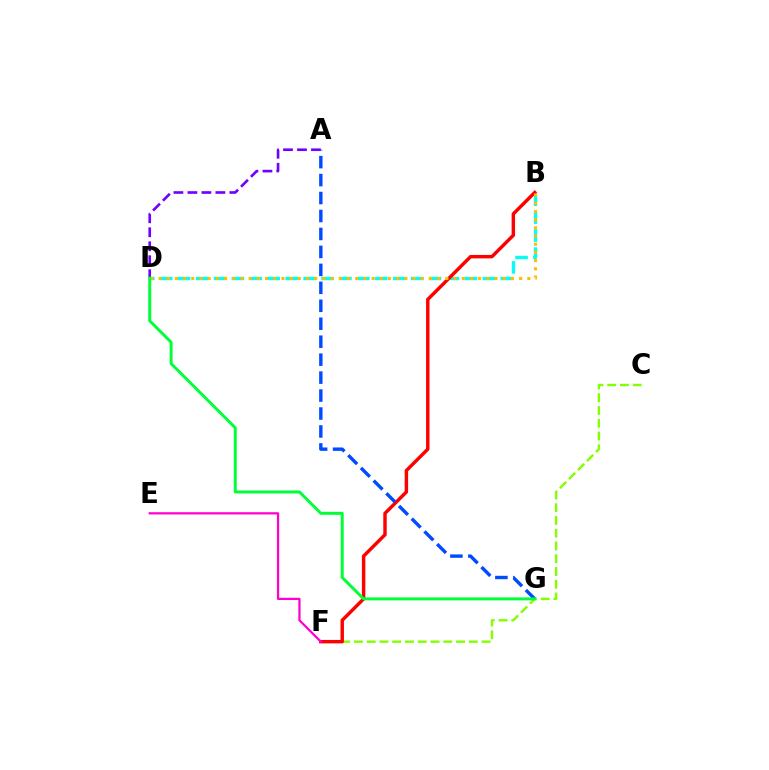{('B', 'D'): [{'color': '#00fff6', 'line_style': 'dashed', 'thickness': 2.43}, {'color': '#ffbd00', 'line_style': 'dotted', 'thickness': 2.23}], ('C', 'F'): [{'color': '#84ff00', 'line_style': 'dashed', 'thickness': 1.73}], ('A', 'D'): [{'color': '#7200ff', 'line_style': 'dashed', 'thickness': 1.9}], ('B', 'F'): [{'color': '#ff0000', 'line_style': 'solid', 'thickness': 2.48}], ('E', 'F'): [{'color': '#ff00cf', 'line_style': 'solid', 'thickness': 1.61}], ('A', 'G'): [{'color': '#004bff', 'line_style': 'dashed', 'thickness': 2.44}], ('D', 'G'): [{'color': '#00ff39', 'line_style': 'solid', 'thickness': 2.13}]}